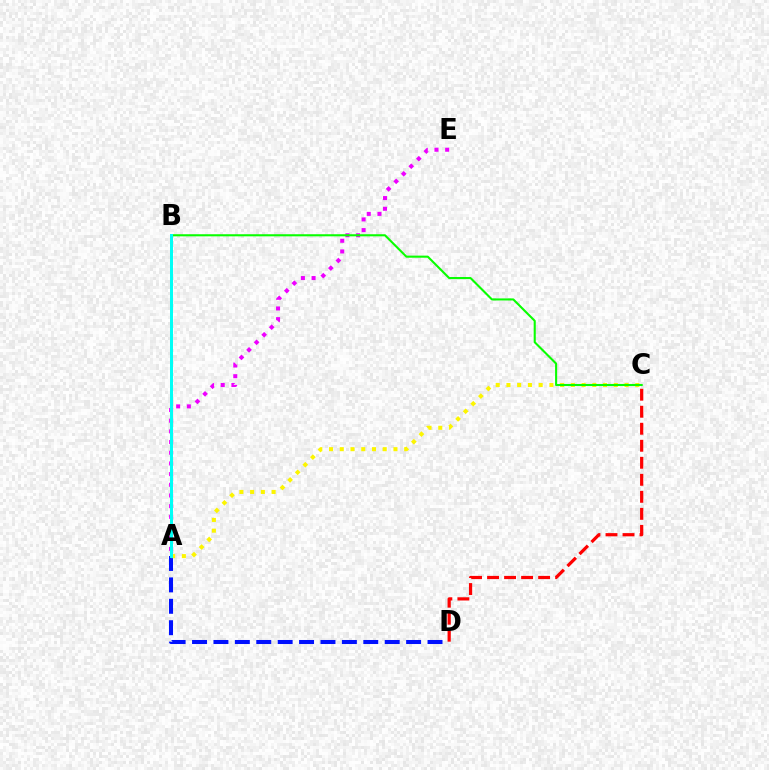{('A', 'D'): [{'color': '#0010ff', 'line_style': 'dashed', 'thickness': 2.91}], ('A', 'E'): [{'color': '#ee00ff', 'line_style': 'dotted', 'thickness': 2.9}], ('A', 'C'): [{'color': '#fcf500', 'line_style': 'dotted', 'thickness': 2.92}], ('B', 'C'): [{'color': '#08ff00', 'line_style': 'solid', 'thickness': 1.51}], ('A', 'B'): [{'color': '#00fff6', 'line_style': 'solid', 'thickness': 2.15}], ('C', 'D'): [{'color': '#ff0000', 'line_style': 'dashed', 'thickness': 2.31}]}